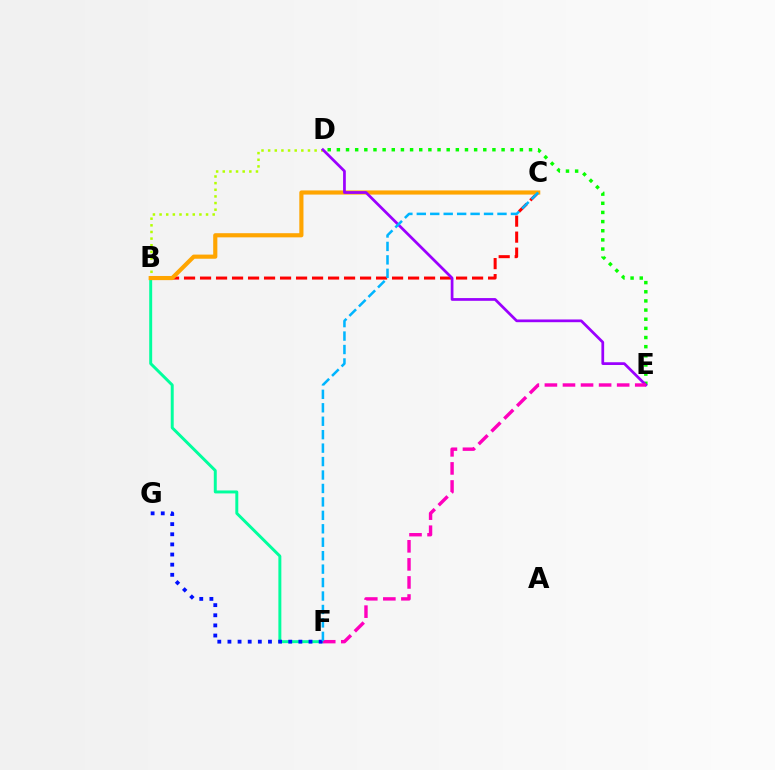{('B', 'F'): [{'color': '#00ff9d', 'line_style': 'solid', 'thickness': 2.13}], ('B', 'D'): [{'color': '#b3ff00', 'line_style': 'dotted', 'thickness': 1.8}], ('B', 'C'): [{'color': '#ff0000', 'line_style': 'dashed', 'thickness': 2.17}, {'color': '#ffa500', 'line_style': 'solid', 'thickness': 2.99}], ('D', 'E'): [{'color': '#08ff00', 'line_style': 'dotted', 'thickness': 2.49}, {'color': '#9b00ff', 'line_style': 'solid', 'thickness': 1.97}], ('F', 'G'): [{'color': '#0010ff', 'line_style': 'dotted', 'thickness': 2.75}], ('E', 'F'): [{'color': '#ff00bd', 'line_style': 'dashed', 'thickness': 2.45}], ('C', 'F'): [{'color': '#00b5ff', 'line_style': 'dashed', 'thickness': 1.83}]}